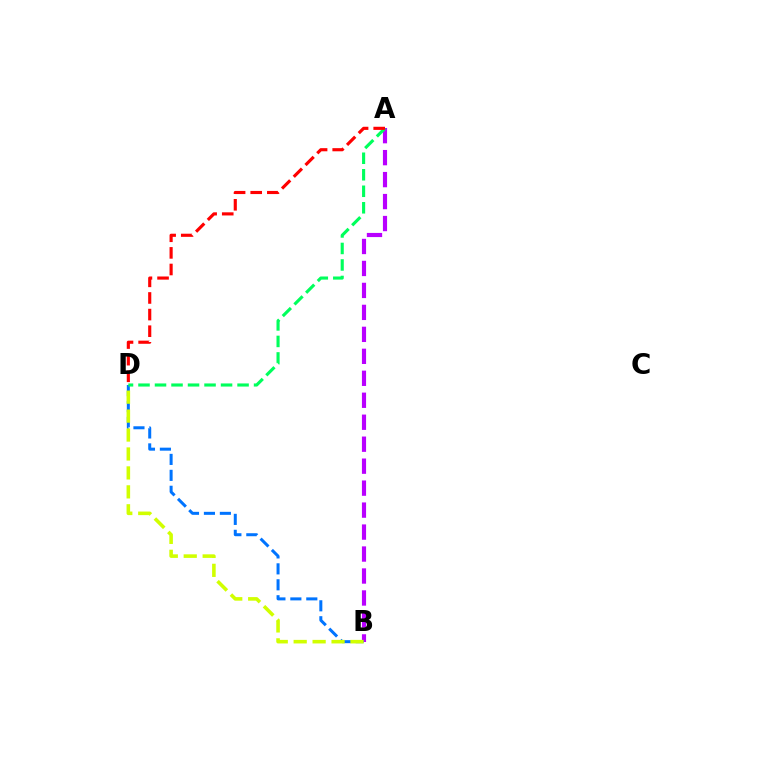{('A', 'B'): [{'color': '#b900ff', 'line_style': 'dashed', 'thickness': 2.98}], ('B', 'D'): [{'color': '#0074ff', 'line_style': 'dashed', 'thickness': 2.17}, {'color': '#d1ff00', 'line_style': 'dashed', 'thickness': 2.57}], ('A', 'D'): [{'color': '#00ff5c', 'line_style': 'dashed', 'thickness': 2.24}, {'color': '#ff0000', 'line_style': 'dashed', 'thickness': 2.26}]}